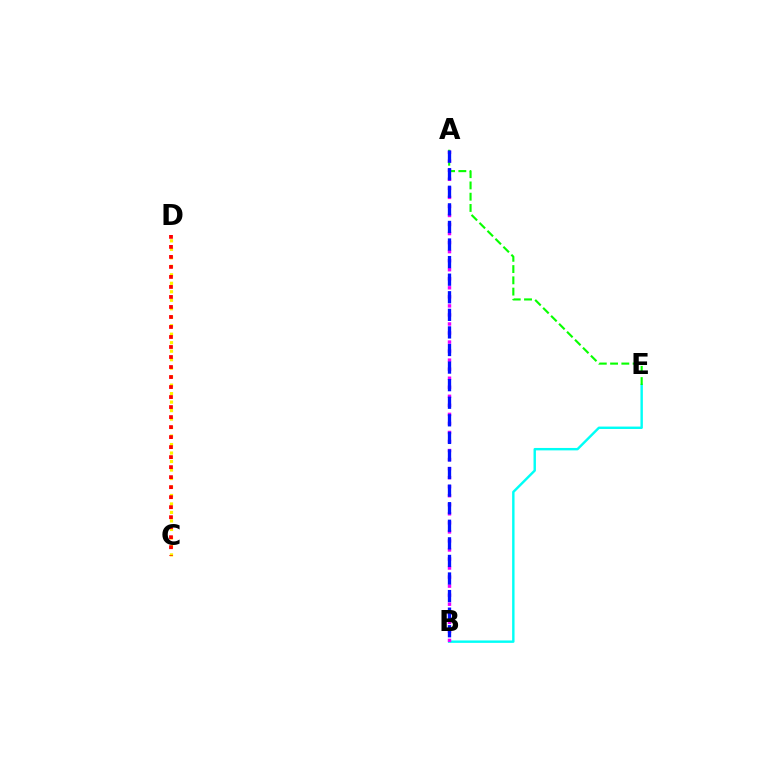{('B', 'E'): [{'color': '#00fff6', 'line_style': 'solid', 'thickness': 1.74}], ('A', 'B'): [{'color': '#ee00ff', 'line_style': 'dotted', 'thickness': 2.46}, {'color': '#0010ff', 'line_style': 'dashed', 'thickness': 2.39}], ('C', 'D'): [{'color': '#fcf500', 'line_style': 'dotted', 'thickness': 2.31}, {'color': '#ff0000', 'line_style': 'dotted', 'thickness': 2.72}], ('A', 'E'): [{'color': '#08ff00', 'line_style': 'dashed', 'thickness': 1.53}]}